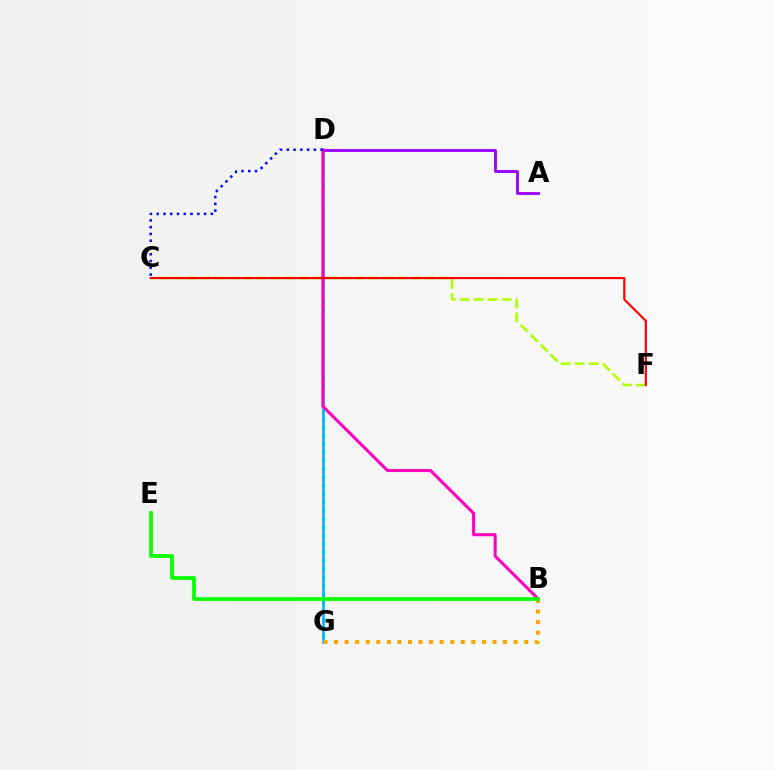{('D', 'G'): [{'color': '#00ff9d', 'line_style': 'dotted', 'thickness': 2.27}, {'color': '#00b5ff', 'line_style': 'solid', 'thickness': 1.87}], ('C', 'F'): [{'color': '#b3ff00', 'line_style': 'dashed', 'thickness': 1.9}, {'color': '#ff0000', 'line_style': 'solid', 'thickness': 1.55}], ('A', 'D'): [{'color': '#9b00ff', 'line_style': 'solid', 'thickness': 2.05}], ('B', 'G'): [{'color': '#ffa500', 'line_style': 'dotted', 'thickness': 2.87}], ('B', 'D'): [{'color': '#ff00bd', 'line_style': 'solid', 'thickness': 2.19}], ('B', 'E'): [{'color': '#08ff00', 'line_style': 'solid', 'thickness': 2.69}], ('C', 'D'): [{'color': '#0010ff', 'line_style': 'dotted', 'thickness': 1.84}]}